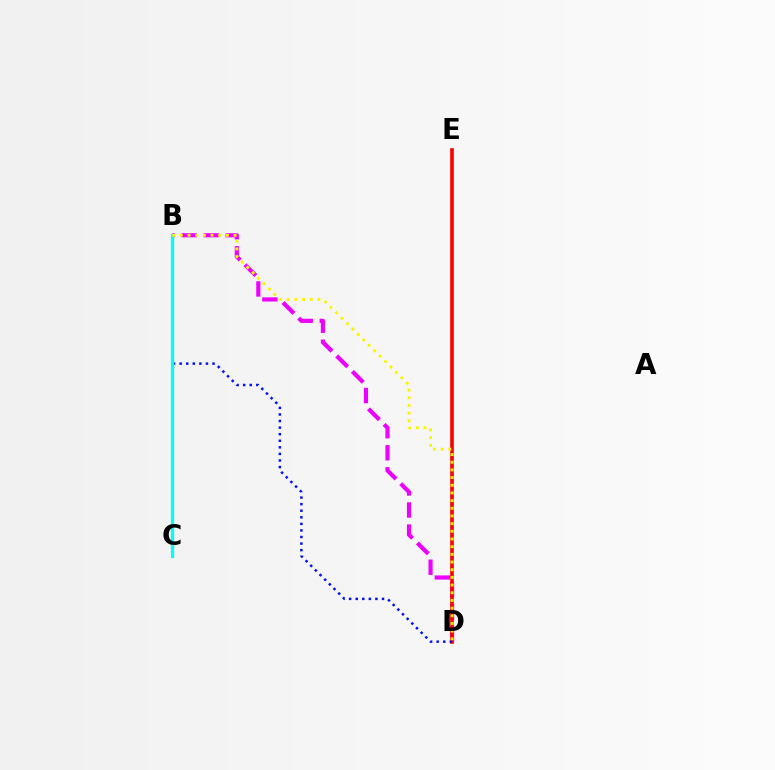{('B', 'D'): [{'color': '#ee00ff', 'line_style': 'dashed', 'thickness': 3.0}, {'color': '#0010ff', 'line_style': 'dotted', 'thickness': 1.79}, {'color': '#fcf500', 'line_style': 'dotted', 'thickness': 2.09}], ('D', 'E'): [{'color': '#ff0000', 'line_style': 'solid', 'thickness': 2.62}], ('B', 'C'): [{'color': '#08ff00', 'line_style': 'dotted', 'thickness': 2.02}, {'color': '#00fff6', 'line_style': 'solid', 'thickness': 2.35}]}